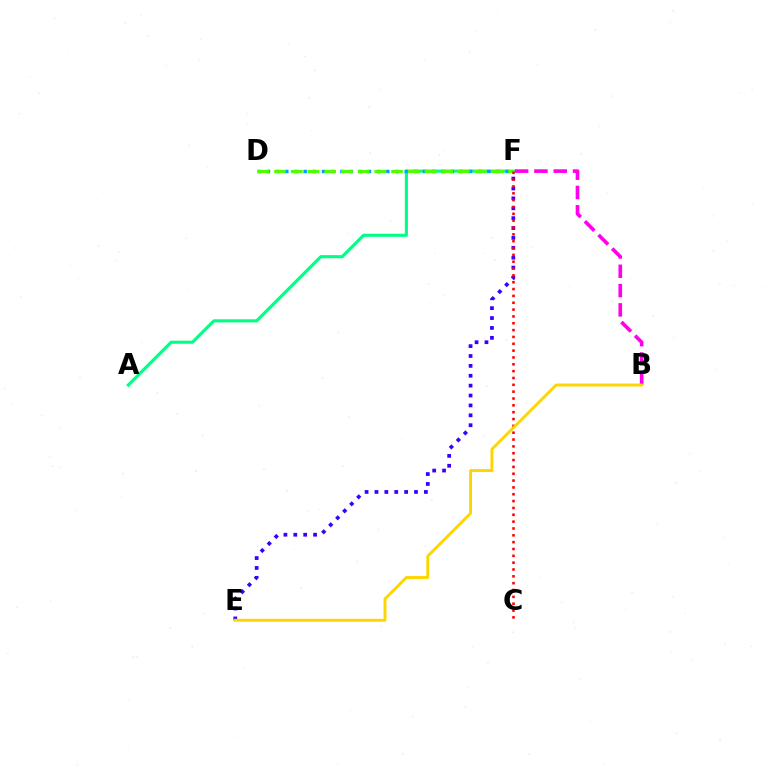{('E', 'F'): [{'color': '#3700ff', 'line_style': 'dotted', 'thickness': 2.69}], ('A', 'F'): [{'color': '#00ff86', 'line_style': 'solid', 'thickness': 2.24}], ('D', 'F'): [{'color': '#009eff', 'line_style': 'dotted', 'thickness': 2.5}, {'color': '#4fff00', 'line_style': 'dashed', 'thickness': 2.27}], ('B', 'F'): [{'color': '#ff00ed', 'line_style': 'dashed', 'thickness': 2.62}], ('C', 'F'): [{'color': '#ff0000', 'line_style': 'dotted', 'thickness': 1.86}], ('B', 'E'): [{'color': '#ffd500', 'line_style': 'solid', 'thickness': 2.09}]}